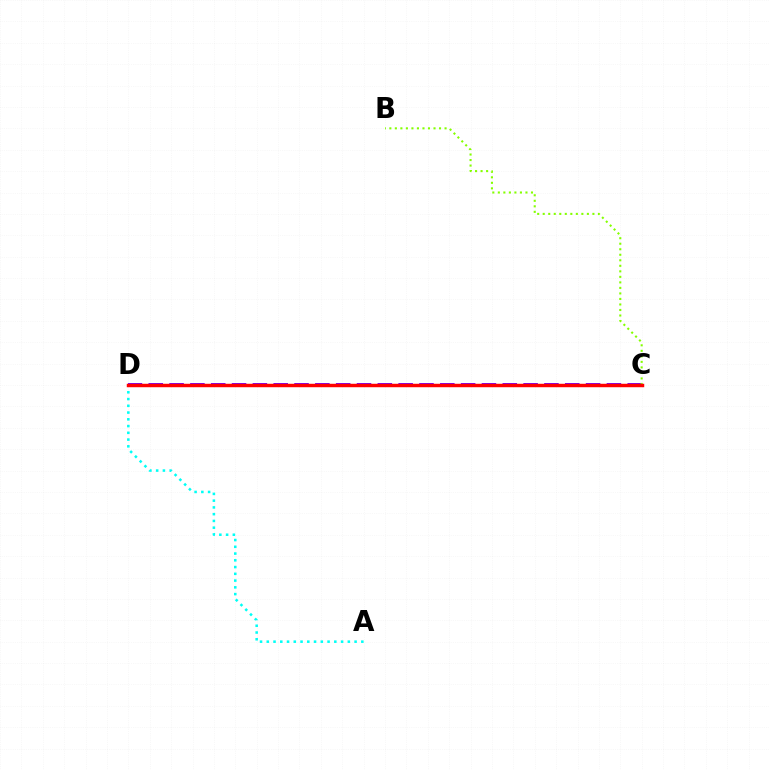{('C', 'D'): [{'color': '#7200ff', 'line_style': 'dashed', 'thickness': 2.83}, {'color': '#ff0000', 'line_style': 'solid', 'thickness': 2.49}], ('A', 'D'): [{'color': '#00fff6', 'line_style': 'dotted', 'thickness': 1.84}], ('B', 'C'): [{'color': '#84ff00', 'line_style': 'dotted', 'thickness': 1.5}]}